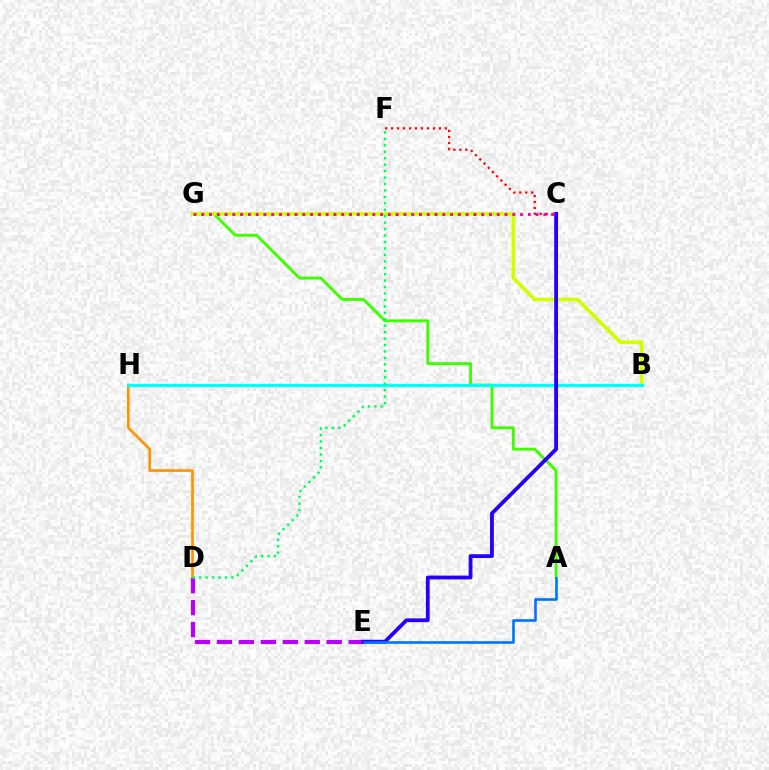{('D', 'H'): [{'color': '#ff9400', 'line_style': 'solid', 'thickness': 1.93}], ('D', 'E'): [{'color': '#b900ff', 'line_style': 'dashed', 'thickness': 2.98}], ('A', 'G'): [{'color': '#3dff00', 'line_style': 'solid', 'thickness': 2.06}], ('B', 'G'): [{'color': '#d1ff00', 'line_style': 'solid', 'thickness': 2.62}], ('C', 'F'): [{'color': '#ff0000', 'line_style': 'dotted', 'thickness': 1.62}], ('B', 'H'): [{'color': '#00fff6', 'line_style': 'solid', 'thickness': 2.24}], ('D', 'F'): [{'color': '#00ff5c', 'line_style': 'dotted', 'thickness': 1.75}], ('C', 'E'): [{'color': '#2500ff', 'line_style': 'solid', 'thickness': 2.74}], ('C', 'G'): [{'color': '#ff00ac', 'line_style': 'dotted', 'thickness': 2.11}], ('A', 'E'): [{'color': '#0074ff', 'line_style': 'solid', 'thickness': 1.89}]}